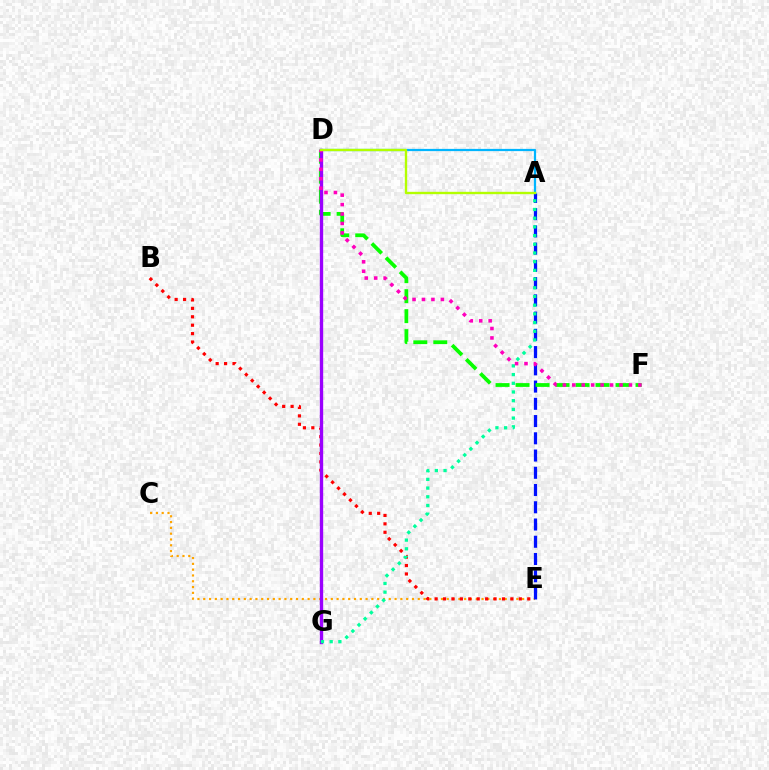{('C', 'E'): [{'color': '#ffa500', 'line_style': 'dotted', 'thickness': 1.58}], ('A', 'E'): [{'color': '#0010ff', 'line_style': 'dashed', 'thickness': 2.34}], ('D', 'F'): [{'color': '#08ff00', 'line_style': 'dashed', 'thickness': 2.72}, {'color': '#ff00bd', 'line_style': 'dotted', 'thickness': 2.57}], ('B', 'E'): [{'color': '#ff0000', 'line_style': 'dotted', 'thickness': 2.29}], ('A', 'D'): [{'color': '#00b5ff', 'line_style': 'solid', 'thickness': 1.61}, {'color': '#b3ff00', 'line_style': 'solid', 'thickness': 1.7}], ('D', 'G'): [{'color': '#9b00ff', 'line_style': 'solid', 'thickness': 2.41}], ('A', 'G'): [{'color': '#00ff9d', 'line_style': 'dotted', 'thickness': 2.36}]}